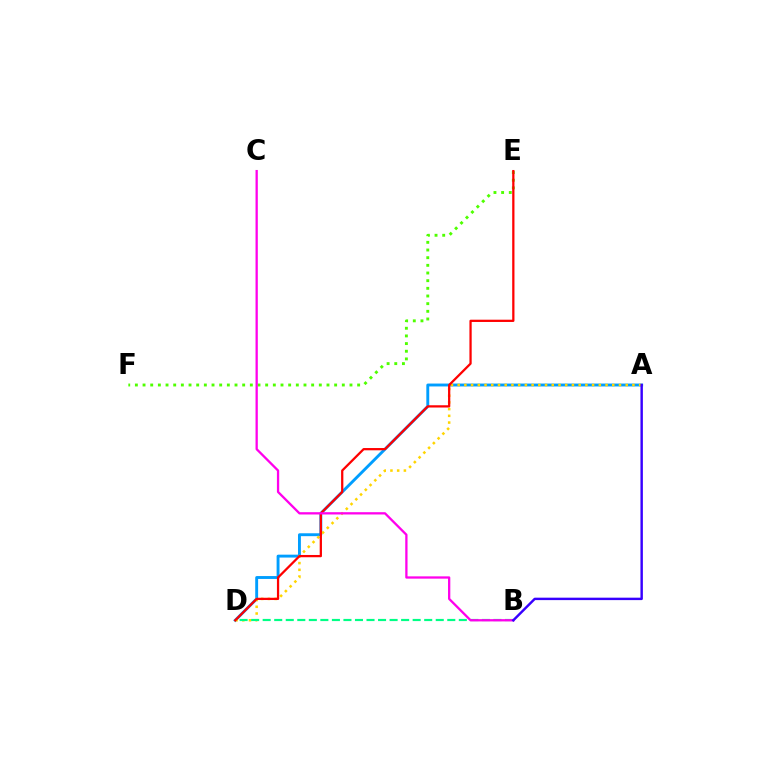{('E', 'F'): [{'color': '#4fff00', 'line_style': 'dotted', 'thickness': 2.08}], ('A', 'D'): [{'color': '#009eff', 'line_style': 'solid', 'thickness': 2.08}, {'color': '#ffd500', 'line_style': 'dotted', 'thickness': 1.83}], ('B', 'D'): [{'color': '#00ff86', 'line_style': 'dashed', 'thickness': 1.57}], ('D', 'E'): [{'color': '#ff0000', 'line_style': 'solid', 'thickness': 1.63}], ('B', 'C'): [{'color': '#ff00ed', 'line_style': 'solid', 'thickness': 1.65}], ('A', 'B'): [{'color': '#3700ff', 'line_style': 'solid', 'thickness': 1.75}]}